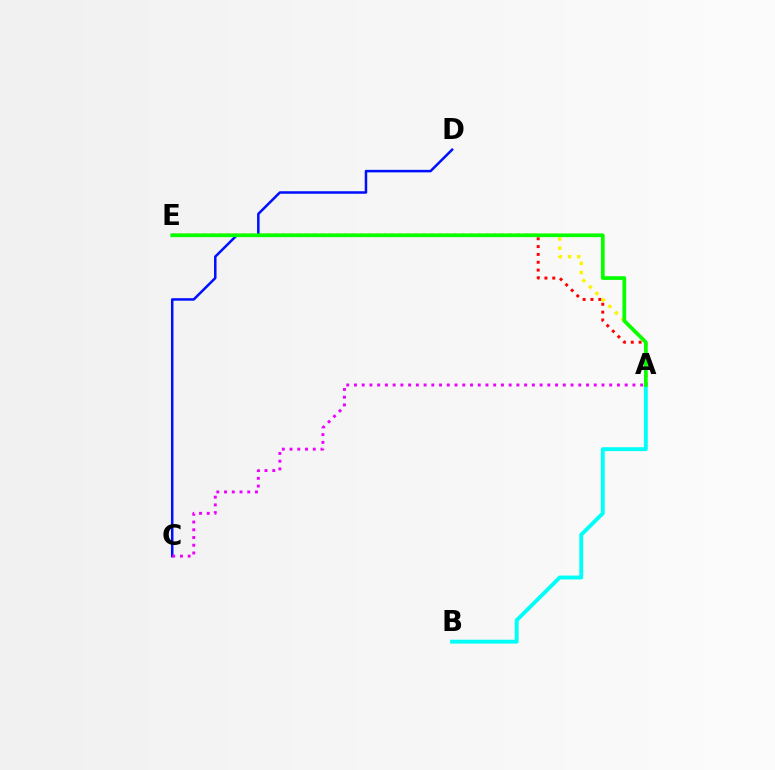{('A', 'E'): [{'color': '#ff0000', 'line_style': 'dotted', 'thickness': 2.13}, {'color': '#fcf500', 'line_style': 'dotted', 'thickness': 2.49}, {'color': '#08ff00', 'line_style': 'solid', 'thickness': 2.68}], ('C', 'D'): [{'color': '#0010ff', 'line_style': 'solid', 'thickness': 1.81}], ('A', 'C'): [{'color': '#ee00ff', 'line_style': 'dotted', 'thickness': 2.1}], ('A', 'B'): [{'color': '#00fff6', 'line_style': 'solid', 'thickness': 2.81}]}